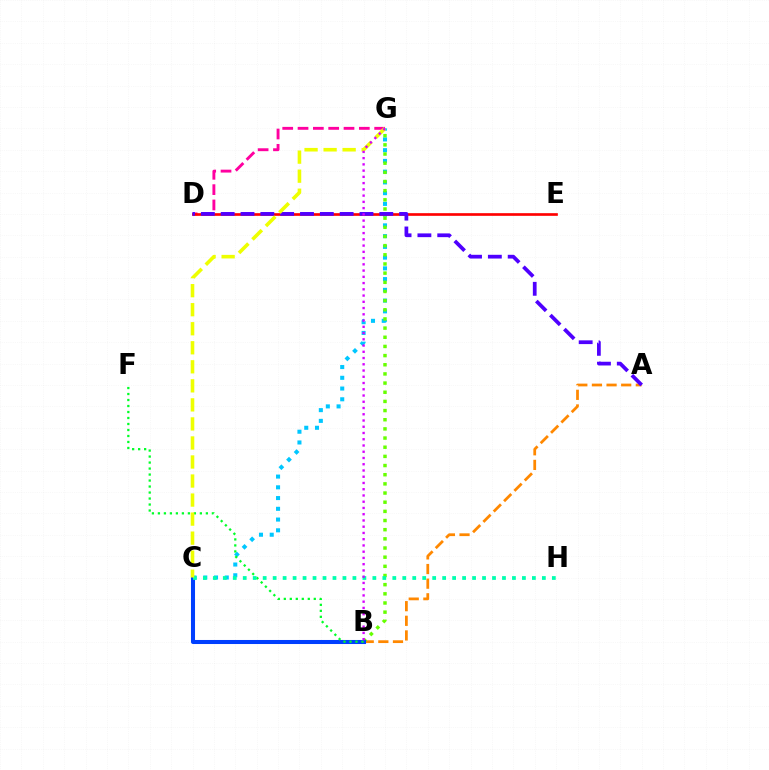{('C', 'G'): [{'color': '#00c7ff', 'line_style': 'dotted', 'thickness': 2.92}, {'color': '#eeff00', 'line_style': 'dashed', 'thickness': 2.59}], ('D', 'G'): [{'color': '#ff00a0', 'line_style': 'dashed', 'thickness': 2.08}], ('A', 'B'): [{'color': '#ff8800', 'line_style': 'dashed', 'thickness': 1.99}], ('B', 'G'): [{'color': '#66ff00', 'line_style': 'dotted', 'thickness': 2.49}, {'color': '#d600ff', 'line_style': 'dotted', 'thickness': 1.7}], ('B', 'C'): [{'color': '#003fff', 'line_style': 'solid', 'thickness': 2.91}], ('D', 'E'): [{'color': '#ff0000', 'line_style': 'solid', 'thickness': 1.92}], ('B', 'F'): [{'color': '#00ff27', 'line_style': 'dotted', 'thickness': 1.63}], ('C', 'H'): [{'color': '#00ffaf', 'line_style': 'dotted', 'thickness': 2.71}], ('A', 'D'): [{'color': '#4f00ff', 'line_style': 'dashed', 'thickness': 2.69}]}